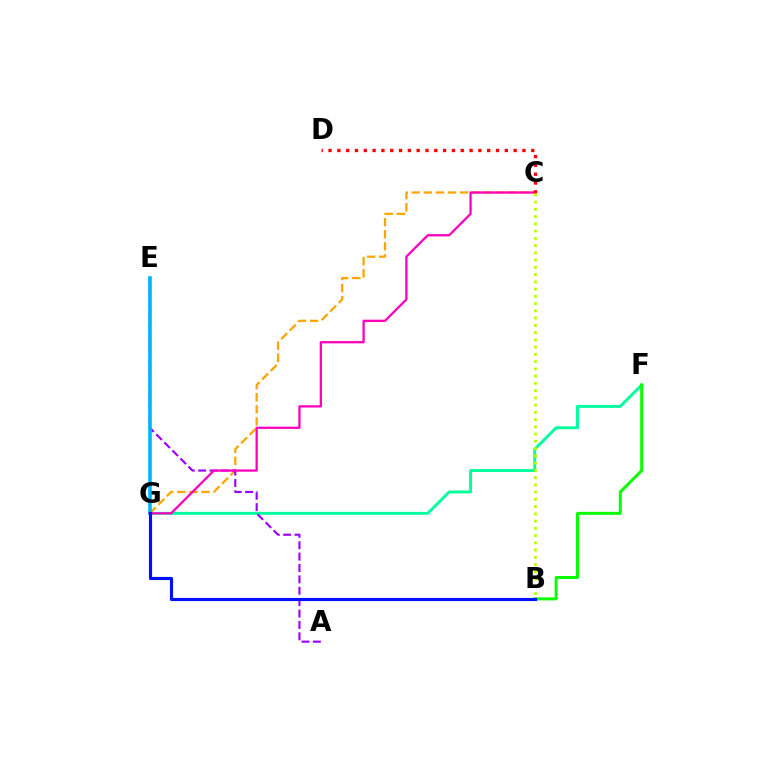{('F', 'G'): [{'color': '#00ff9d', 'line_style': 'solid', 'thickness': 2.11}], ('C', 'G'): [{'color': '#ffa500', 'line_style': 'dashed', 'thickness': 1.64}, {'color': '#ff00bd', 'line_style': 'solid', 'thickness': 1.64}], ('B', 'F'): [{'color': '#08ff00', 'line_style': 'solid', 'thickness': 2.14}], ('A', 'E'): [{'color': '#9b00ff', 'line_style': 'dashed', 'thickness': 1.55}], ('E', 'G'): [{'color': '#00b5ff', 'line_style': 'solid', 'thickness': 2.6}], ('C', 'D'): [{'color': '#ff0000', 'line_style': 'dotted', 'thickness': 2.39}], ('B', 'C'): [{'color': '#b3ff00', 'line_style': 'dotted', 'thickness': 1.97}], ('B', 'G'): [{'color': '#0010ff', 'line_style': 'solid', 'thickness': 2.26}]}